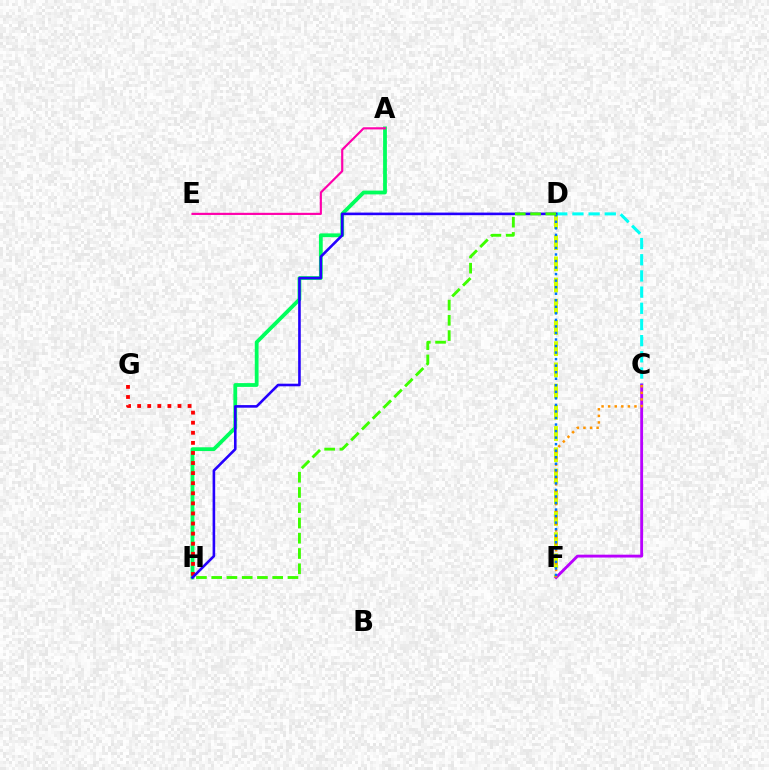{('A', 'H'): [{'color': '#00ff5c', 'line_style': 'solid', 'thickness': 2.73}], ('D', 'F'): [{'color': '#d1ff00', 'line_style': 'dashed', 'thickness': 2.88}, {'color': '#0074ff', 'line_style': 'dotted', 'thickness': 1.78}], ('C', 'D'): [{'color': '#00fff6', 'line_style': 'dashed', 'thickness': 2.2}], ('C', 'F'): [{'color': '#b900ff', 'line_style': 'solid', 'thickness': 2.06}, {'color': '#ff9400', 'line_style': 'dotted', 'thickness': 1.79}], ('A', 'E'): [{'color': '#ff00ac', 'line_style': 'solid', 'thickness': 1.56}], ('G', 'H'): [{'color': '#ff0000', 'line_style': 'dotted', 'thickness': 2.74}], ('D', 'H'): [{'color': '#2500ff', 'line_style': 'solid', 'thickness': 1.88}, {'color': '#3dff00', 'line_style': 'dashed', 'thickness': 2.07}]}